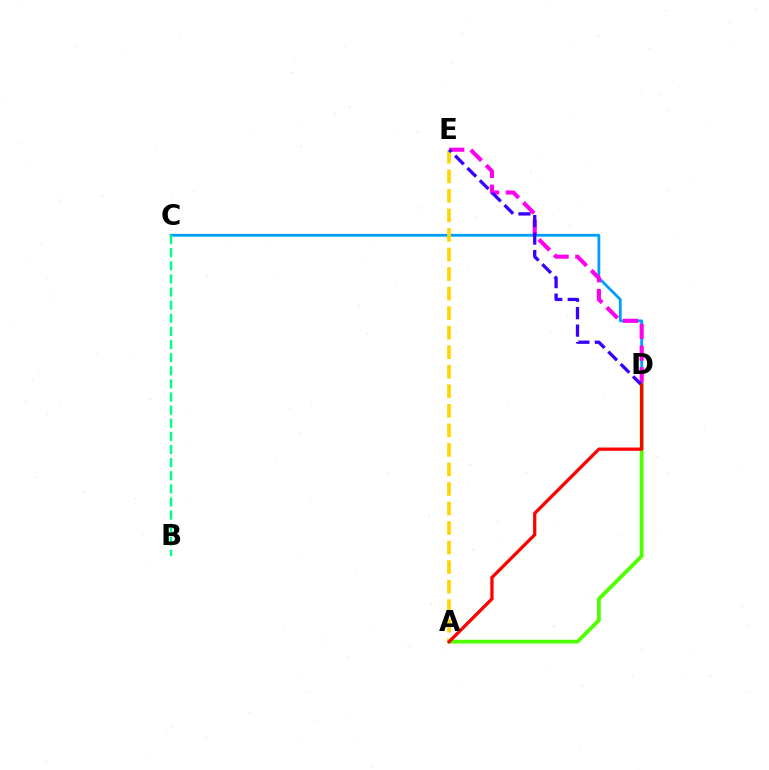{('C', 'D'): [{'color': '#009eff', 'line_style': 'solid', 'thickness': 2.02}], ('A', 'D'): [{'color': '#4fff00', 'line_style': 'solid', 'thickness': 2.73}, {'color': '#ff0000', 'line_style': 'solid', 'thickness': 2.36}], ('D', 'E'): [{'color': '#ff00ed', 'line_style': 'dashed', 'thickness': 2.95}, {'color': '#3700ff', 'line_style': 'dashed', 'thickness': 2.37}], ('A', 'E'): [{'color': '#ffd500', 'line_style': 'dashed', 'thickness': 2.65}], ('B', 'C'): [{'color': '#00ff86', 'line_style': 'dashed', 'thickness': 1.78}]}